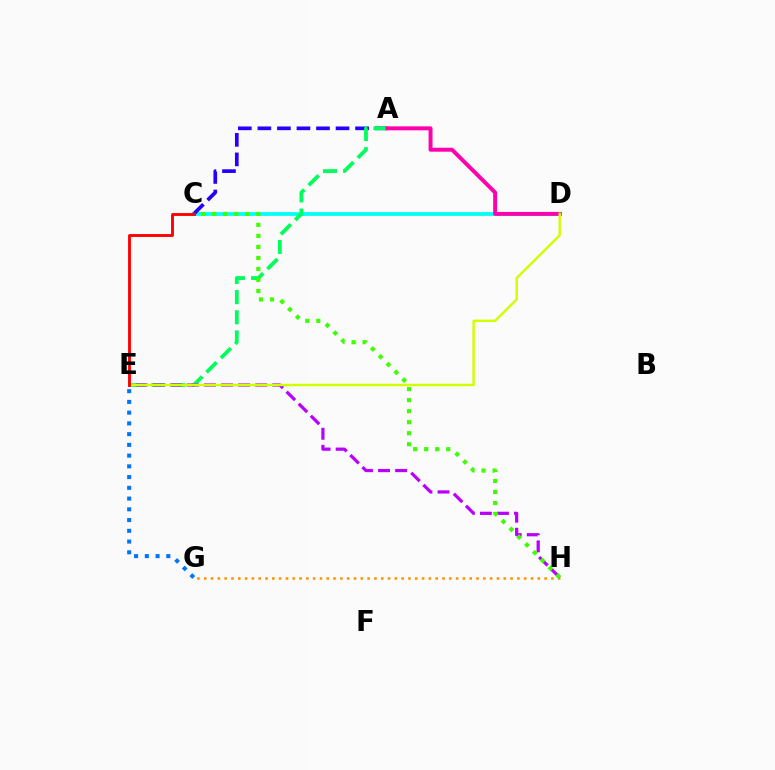{('C', 'D'): [{'color': '#00fff6', 'line_style': 'solid', 'thickness': 2.7}], ('G', 'H'): [{'color': '#ff9400', 'line_style': 'dotted', 'thickness': 1.85}], ('A', 'C'): [{'color': '#2500ff', 'line_style': 'dashed', 'thickness': 2.65}], ('A', 'E'): [{'color': '#00ff5c', 'line_style': 'dashed', 'thickness': 2.74}], ('E', 'H'): [{'color': '#b900ff', 'line_style': 'dashed', 'thickness': 2.32}], ('C', 'H'): [{'color': '#3dff00', 'line_style': 'dotted', 'thickness': 3.0}], ('A', 'D'): [{'color': '#ff00ac', 'line_style': 'solid', 'thickness': 2.84}], ('E', 'G'): [{'color': '#0074ff', 'line_style': 'dotted', 'thickness': 2.92}], ('D', 'E'): [{'color': '#d1ff00', 'line_style': 'solid', 'thickness': 1.75}], ('C', 'E'): [{'color': '#ff0000', 'line_style': 'solid', 'thickness': 2.08}]}